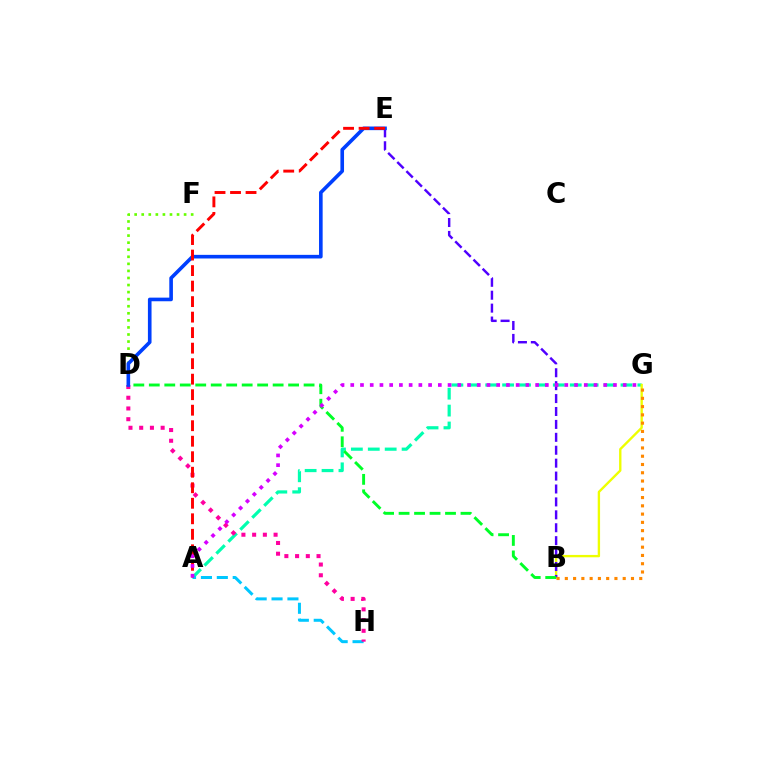{('D', 'F'): [{'color': '#66ff00', 'line_style': 'dotted', 'thickness': 1.92}], ('A', 'G'): [{'color': '#00ffaf', 'line_style': 'dashed', 'thickness': 2.3}, {'color': '#d600ff', 'line_style': 'dotted', 'thickness': 2.64}], ('B', 'G'): [{'color': '#eeff00', 'line_style': 'solid', 'thickness': 1.7}, {'color': '#ff8800', 'line_style': 'dotted', 'thickness': 2.25}], ('A', 'H'): [{'color': '#00c7ff', 'line_style': 'dashed', 'thickness': 2.16}], ('B', 'E'): [{'color': '#4f00ff', 'line_style': 'dashed', 'thickness': 1.75}], ('D', 'H'): [{'color': '#ff00a0', 'line_style': 'dotted', 'thickness': 2.91}], ('B', 'D'): [{'color': '#00ff27', 'line_style': 'dashed', 'thickness': 2.1}], ('D', 'E'): [{'color': '#003fff', 'line_style': 'solid', 'thickness': 2.61}], ('A', 'E'): [{'color': '#ff0000', 'line_style': 'dashed', 'thickness': 2.11}]}